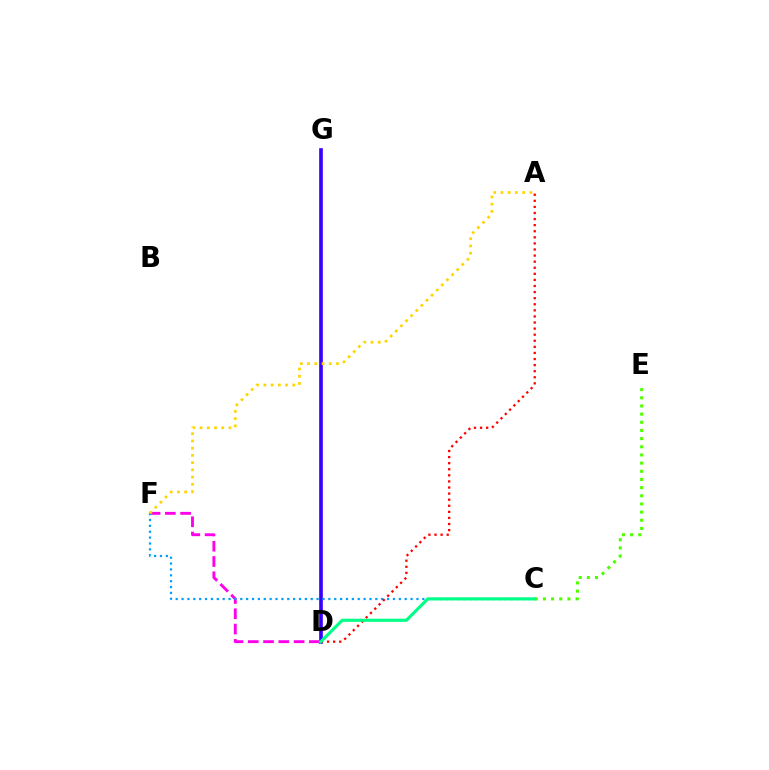{('D', 'G'): [{'color': '#3700ff', 'line_style': 'solid', 'thickness': 2.63}], ('D', 'F'): [{'color': '#ff00ed', 'line_style': 'dashed', 'thickness': 2.08}], ('C', 'F'): [{'color': '#009eff', 'line_style': 'dotted', 'thickness': 1.6}], ('A', 'F'): [{'color': '#ffd500', 'line_style': 'dotted', 'thickness': 1.97}], ('A', 'D'): [{'color': '#ff0000', 'line_style': 'dotted', 'thickness': 1.65}], ('C', 'E'): [{'color': '#4fff00', 'line_style': 'dotted', 'thickness': 2.22}], ('C', 'D'): [{'color': '#00ff86', 'line_style': 'solid', 'thickness': 2.25}]}